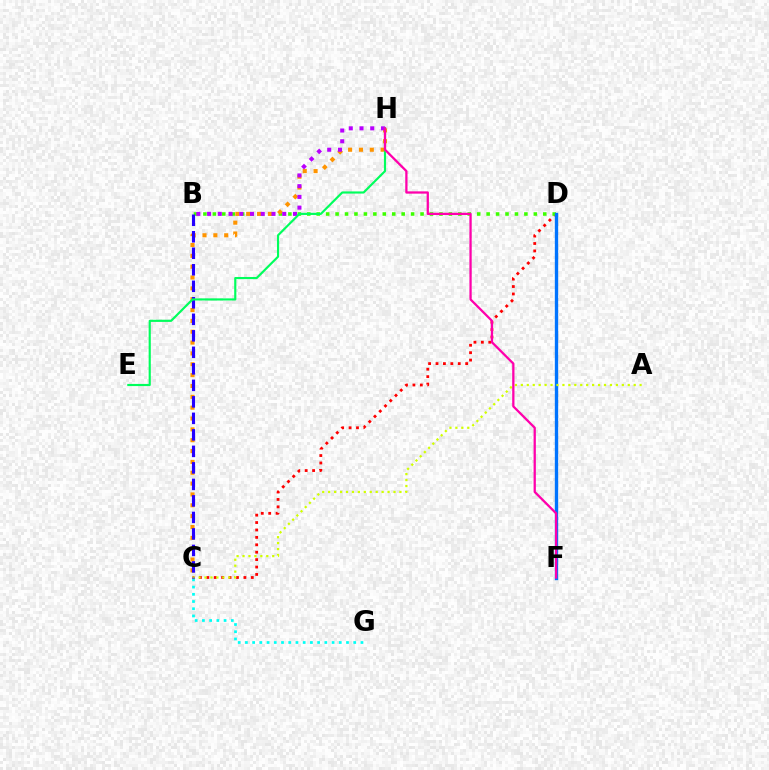{('C', 'D'): [{'color': '#ff0000', 'line_style': 'dotted', 'thickness': 2.01}], ('B', 'D'): [{'color': '#3dff00', 'line_style': 'dotted', 'thickness': 2.56}], ('C', 'H'): [{'color': '#ff9400', 'line_style': 'dotted', 'thickness': 2.95}], ('B', 'H'): [{'color': '#b900ff', 'line_style': 'dotted', 'thickness': 2.92}], ('C', 'G'): [{'color': '#00fff6', 'line_style': 'dotted', 'thickness': 1.96}], ('D', 'F'): [{'color': '#0074ff', 'line_style': 'solid', 'thickness': 2.41}], ('A', 'C'): [{'color': '#d1ff00', 'line_style': 'dotted', 'thickness': 1.61}], ('B', 'C'): [{'color': '#2500ff', 'line_style': 'dashed', 'thickness': 2.24}], ('E', 'H'): [{'color': '#00ff5c', 'line_style': 'solid', 'thickness': 1.55}], ('F', 'H'): [{'color': '#ff00ac', 'line_style': 'solid', 'thickness': 1.64}]}